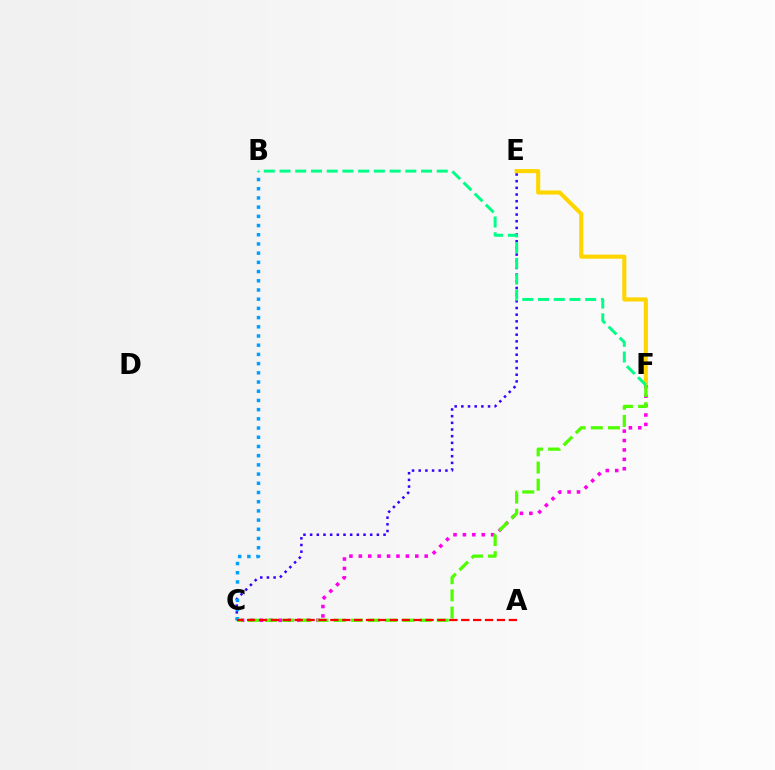{('C', 'E'): [{'color': '#3700ff', 'line_style': 'dotted', 'thickness': 1.81}], ('E', 'F'): [{'color': '#ffd500', 'line_style': 'solid', 'thickness': 2.95}], ('B', 'C'): [{'color': '#009eff', 'line_style': 'dotted', 'thickness': 2.5}], ('C', 'F'): [{'color': '#ff00ed', 'line_style': 'dotted', 'thickness': 2.56}, {'color': '#4fff00', 'line_style': 'dashed', 'thickness': 2.33}], ('A', 'C'): [{'color': '#ff0000', 'line_style': 'dashed', 'thickness': 1.62}], ('B', 'F'): [{'color': '#00ff86', 'line_style': 'dashed', 'thickness': 2.14}]}